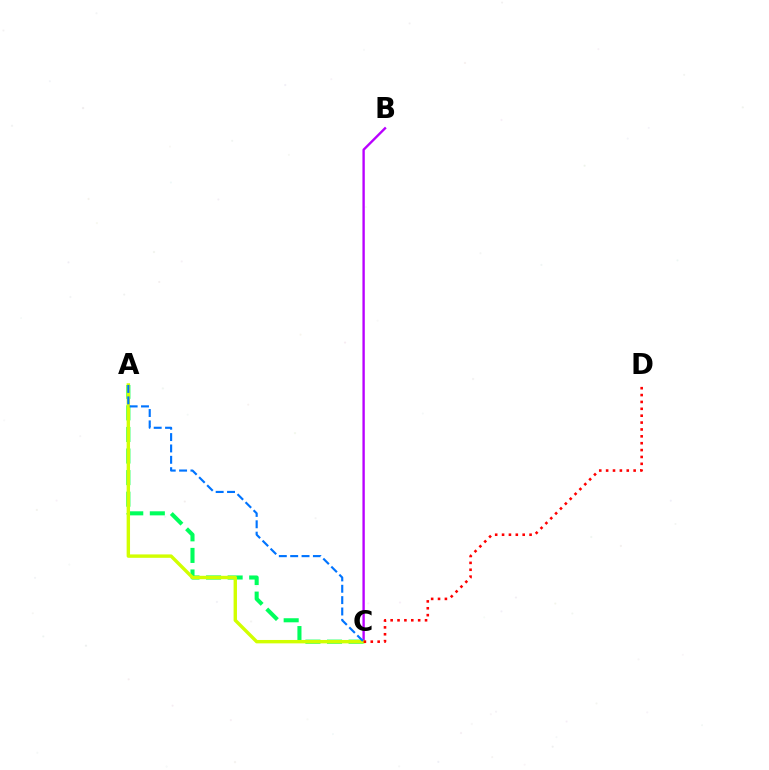{('B', 'C'): [{'color': '#b900ff', 'line_style': 'solid', 'thickness': 1.71}], ('A', 'C'): [{'color': '#00ff5c', 'line_style': 'dashed', 'thickness': 2.93}, {'color': '#d1ff00', 'line_style': 'solid', 'thickness': 2.45}, {'color': '#0074ff', 'line_style': 'dashed', 'thickness': 1.54}], ('C', 'D'): [{'color': '#ff0000', 'line_style': 'dotted', 'thickness': 1.87}]}